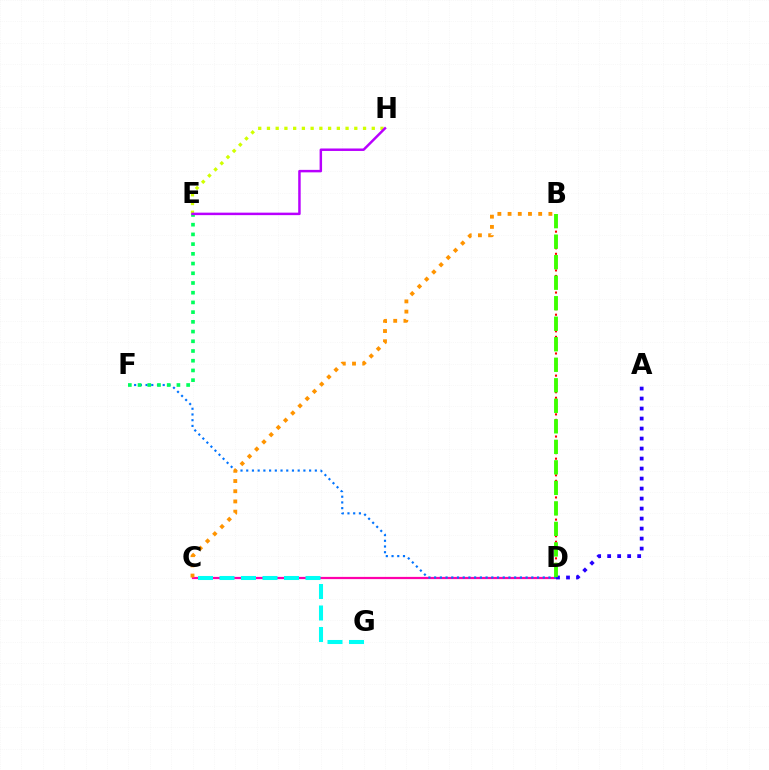{('C', 'D'): [{'color': '#ff00ac', 'line_style': 'solid', 'thickness': 1.6}], ('D', 'F'): [{'color': '#0074ff', 'line_style': 'dotted', 'thickness': 1.55}], ('B', 'C'): [{'color': '#ff9400', 'line_style': 'dotted', 'thickness': 2.77}], ('B', 'D'): [{'color': '#ff0000', 'line_style': 'dotted', 'thickness': 1.5}, {'color': '#3dff00', 'line_style': 'dashed', 'thickness': 2.79}], ('E', 'H'): [{'color': '#d1ff00', 'line_style': 'dotted', 'thickness': 2.37}, {'color': '#b900ff', 'line_style': 'solid', 'thickness': 1.78}], ('E', 'F'): [{'color': '#00ff5c', 'line_style': 'dotted', 'thickness': 2.64}], ('A', 'D'): [{'color': '#2500ff', 'line_style': 'dotted', 'thickness': 2.72}], ('C', 'G'): [{'color': '#00fff6', 'line_style': 'dashed', 'thickness': 2.92}]}